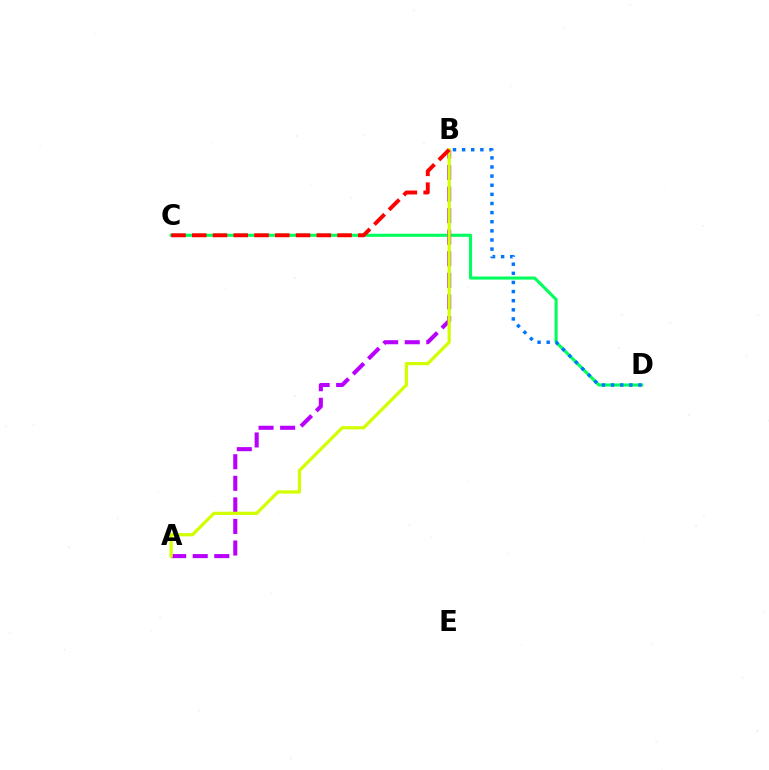{('C', 'D'): [{'color': '#00ff5c', 'line_style': 'solid', 'thickness': 2.22}], ('B', 'D'): [{'color': '#0074ff', 'line_style': 'dotted', 'thickness': 2.48}], ('A', 'B'): [{'color': '#b900ff', 'line_style': 'dashed', 'thickness': 2.93}, {'color': '#d1ff00', 'line_style': 'solid', 'thickness': 2.33}], ('B', 'C'): [{'color': '#ff0000', 'line_style': 'dashed', 'thickness': 2.82}]}